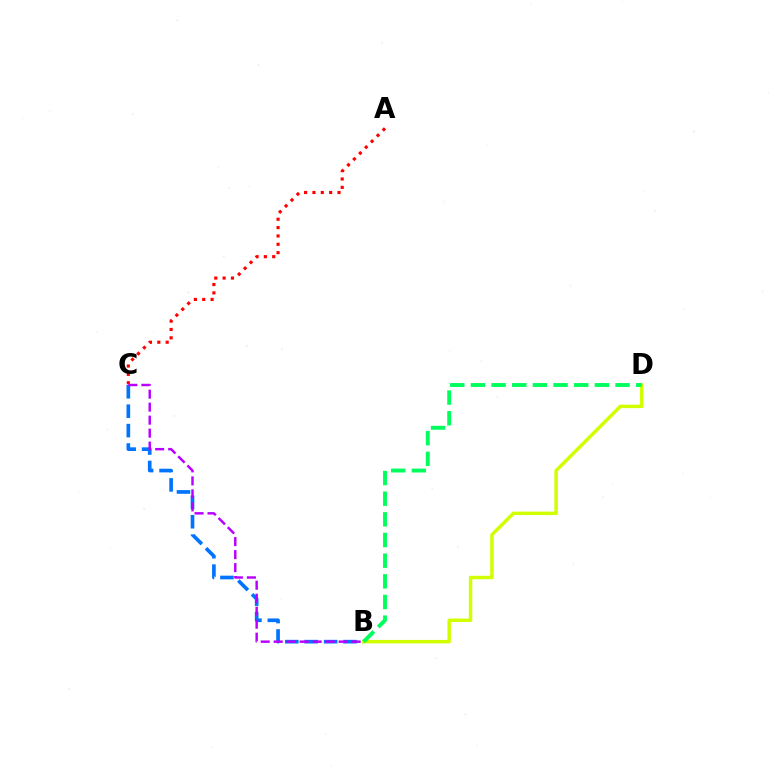{('A', 'C'): [{'color': '#ff0000', 'line_style': 'dotted', 'thickness': 2.27}], ('B', 'C'): [{'color': '#0074ff', 'line_style': 'dashed', 'thickness': 2.64}, {'color': '#b900ff', 'line_style': 'dashed', 'thickness': 1.77}], ('B', 'D'): [{'color': '#d1ff00', 'line_style': 'solid', 'thickness': 2.5}, {'color': '#00ff5c', 'line_style': 'dashed', 'thickness': 2.81}]}